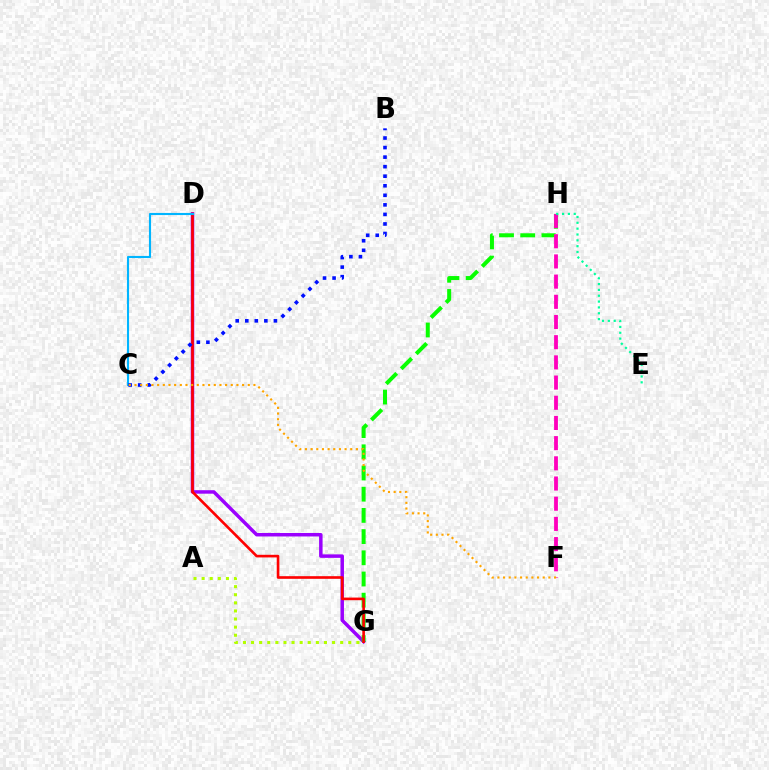{('D', 'G'): [{'color': '#9b00ff', 'line_style': 'solid', 'thickness': 2.51}, {'color': '#ff0000', 'line_style': 'solid', 'thickness': 1.9}], ('G', 'H'): [{'color': '#08ff00', 'line_style': 'dashed', 'thickness': 2.88}], ('C', 'D'): [{'color': '#00b5ff', 'line_style': 'solid', 'thickness': 1.53}], ('F', 'H'): [{'color': '#ff00bd', 'line_style': 'dashed', 'thickness': 2.74}], ('A', 'G'): [{'color': '#b3ff00', 'line_style': 'dotted', 'thickness': 2.2}], ('B', 'C'): [{'color': '#0010ff', 'line_style': 'dotted', 'thickness': 2.59}], ('E', 'H'): [{'color': '#00ff9d', 'line_style': 'dotted', 'thickness': 1.59}], ('C', 'F'): [{'color': '#ffa500', 'line_style': 'dotted', 'thickness': 1.54}]}